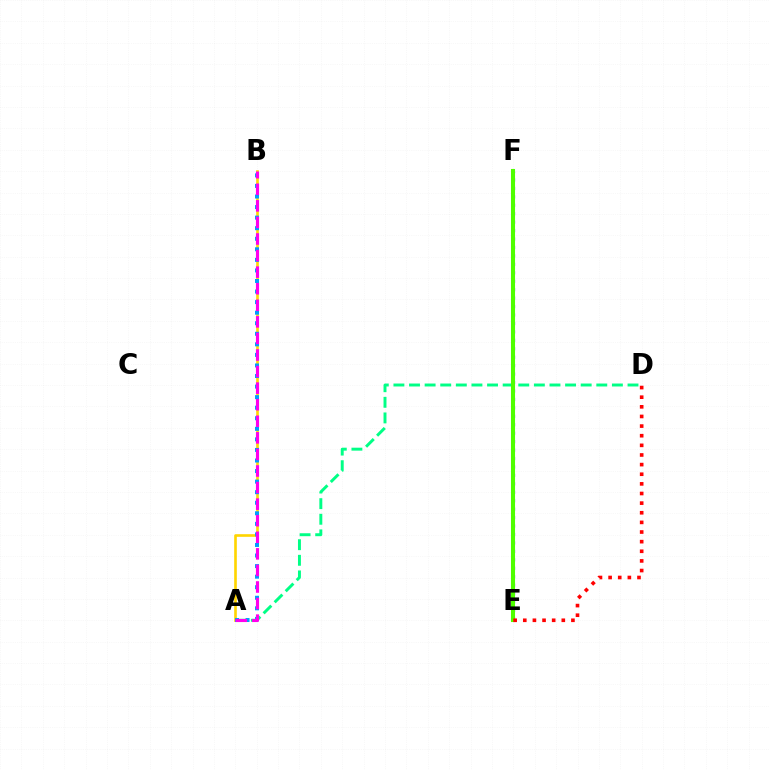{('A', 'D'): [{'color': '#00ff86', 'line_style': 'dashed', 'thickness': 2.12}], ('A', 'B'): [{'color': '#ffd500', 'line_style': 'solid', 'thickness': 1.9}, {'color': '#009eff', 'line_style': 'dotted', 'thickness': 2.87}, {'color': '#ff00ed', 'line_style': 'dashed', 'thickness': 2.25}], ('E', 'F'): [{'color': '#3700ff', 'line_style': 'dotted', 'thickness': 2.29}, {'color': '#4fff00', 'line_style': 'solid', 'thickness': 2.94}], ('D', 'E'): [{'color': '#ff0000', 'line_style': 'dotted', 'thickness': 2.62}]}